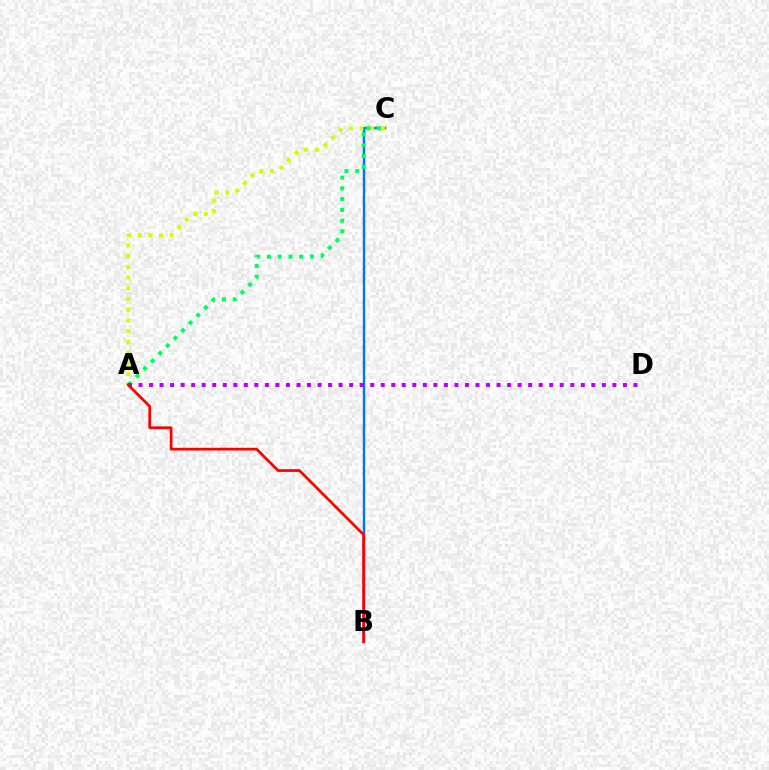{('B', 'C'): [{'color': '#0074ff', 'line_style': 'solid', 'thickness': 1.74}], ('A', 'C'): [{'color': '#d1ff00', 'line_style': 'dotted', 'thickness': 2.91}, {'color': '#00ff5c', 'line_style': 'dotted', 'thickness': 2.92}], ('A', 'D'): [{'color': '#b900ff', 'line_style': 'dotted', 'thickness': 2.86}], ('A', 'B'): [{'color': '#ff0000', 'line_style': 'solid', 'thickness': 1.98}]}